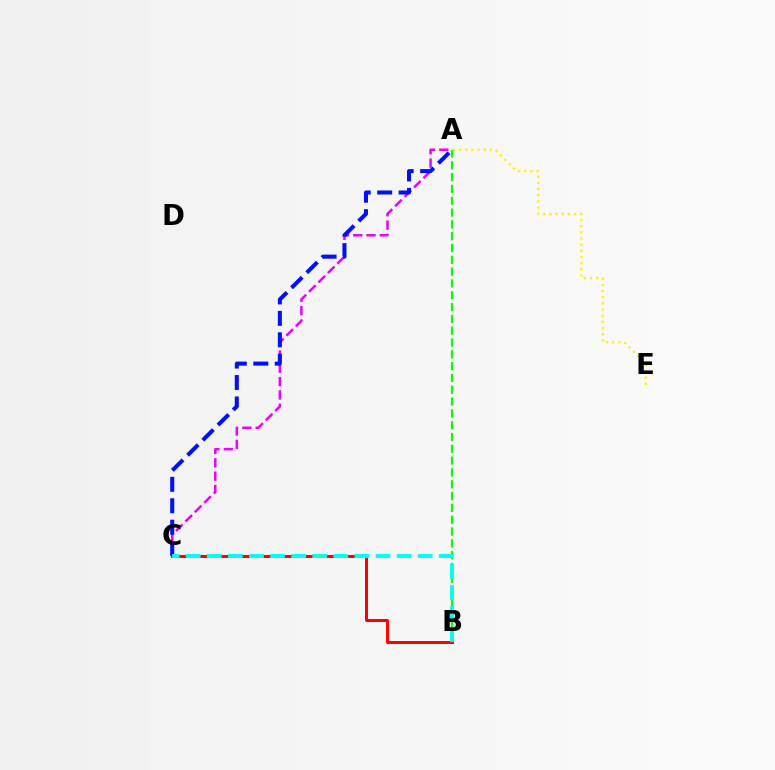{('A', 'C'): [{'color': '#ee00ff', 'line_style': 'dashed', 'thickness': 1.81}, {'color': '#0010ff', 'line_style': 'dashed', 'thickness': 2.91}], ('B', 'C'): [{'color': '#ff0000', 'line_style': 'solid', 'thickness': 2.15}, {'color': '#00fff6', 'line_style': 'dashed', 'thickness': 2.86}], ('A', 'E'): [{'color': '#fcf500', 'line_style': 'dotted', 'thickness': 1.68}], ('A', 'B'): [{'color': '#08ff00', 'line_style': 'dashed', 'thickness': 1.6}]}